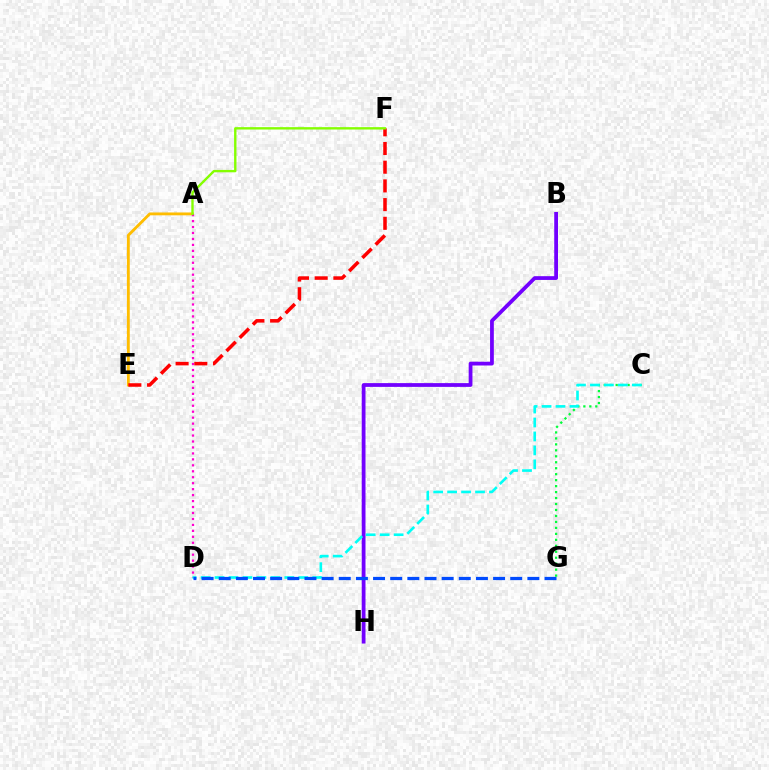{('A', 'E'): [{'color': '#ffbd00', 'line_style': 'solid', 'thickness': 2.05}], ('A', 'D'): [{'color': '#ff00cf', 'line_style': 'dotted', 'thickness': 1.62}], ('B', 'H'): [{'color': '#7200ff', 'line_style': 'solid', 'thickness': 2.71}], ('E', 'F'): [{'color': '#ff0000', 'line_style': 'dashed', 'thickness': 2.54}], ('A', 'F'): [{'color': '#84ff00', 'line_style': 'solid', 'thickness': 1.71}], ('C', 'G'): [{'color': '#00ff39', 'line_style': 'dotted', 'thickness': 1.62}], ('C', 'D'): [{'color': '#00fff6', 'line_style': 'dashed', 'thickness': 1.9}], ('D', 'G'): [{'color': '#004bff', 'line_style': 'dashed', 'thickness': 2.33}]}